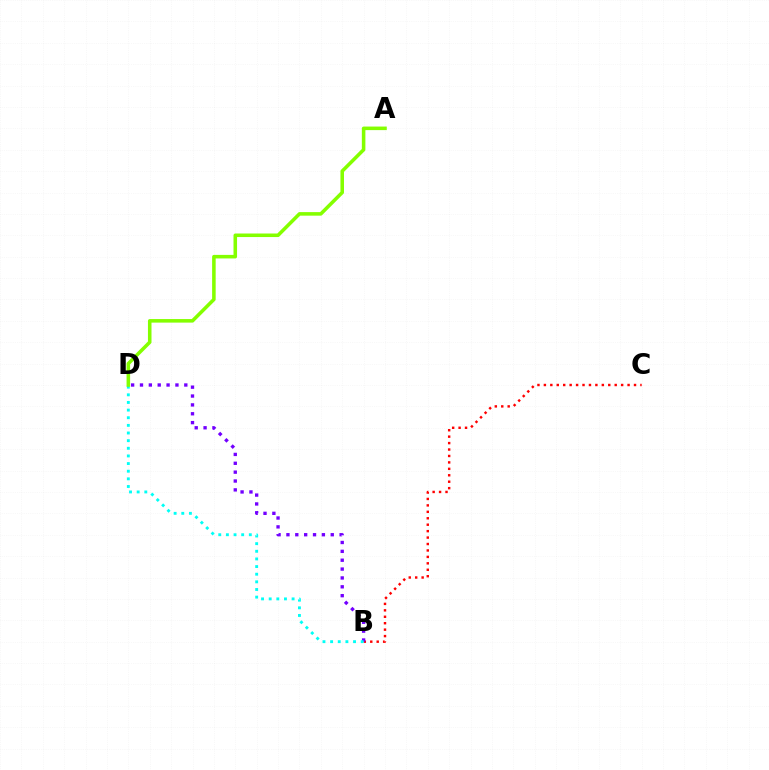{('B', 'C'): [{'color': '#ff0000', 'line_style': 'dotted', 'thickness': 1.75}], ('B', 'D'): [{'color': '#7200ff', 'line_style': 'dotted', 'thickness': 2.41}, {'color': '#00fff6', 'line_style': 'dotted', 'thickness': 2.08}], ('A', 'D'): [{'color': '#84ff00', 'line_style': 'solid', 'thickness': 2.56}]}